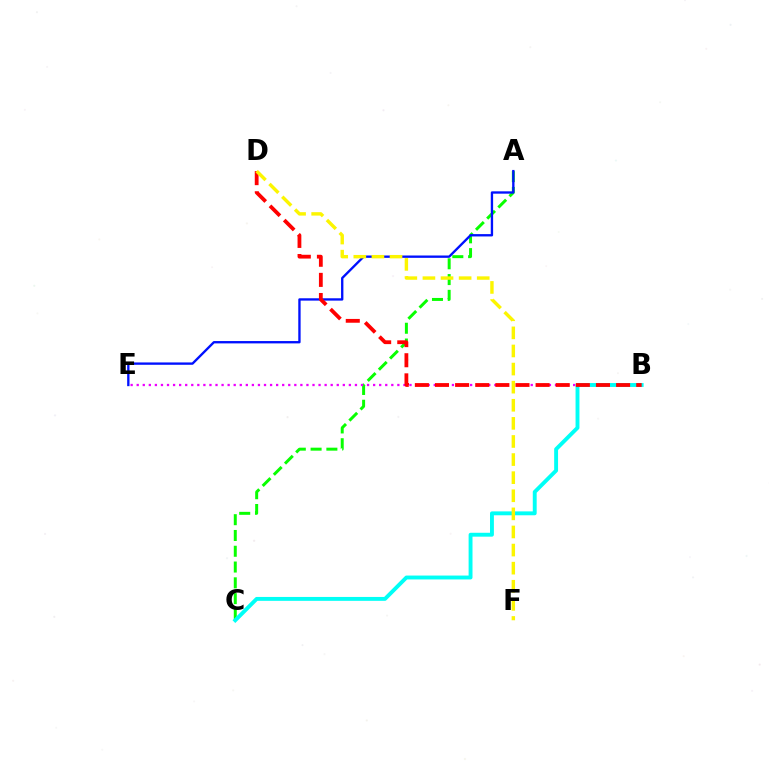{('A', 'C'): [{'color': '#08ff00', 'line_style': 'dashed', 'thickness': 2.14}], ('B', 'E'): [{'color': '#ee00ff', 'line_style': 'dotted', 'thickness': 1.65}], ('A', 'E'): [{'color': '#0010ff', 'line_style': 'solid', 'thickness': 1.69}], ('B', 'C'): [{'color': '#00fff6', 'line_style': 'solid', 'thickness': 2.8}], ('B', 'D'): [{'color': '#ff0000', 'line_style': 'dashed', 'thickness': 2.73}], ('D', 'F'): [{'color': '#fcf500', 'line_style': 'dashed', 'thickness': 2.46}]}